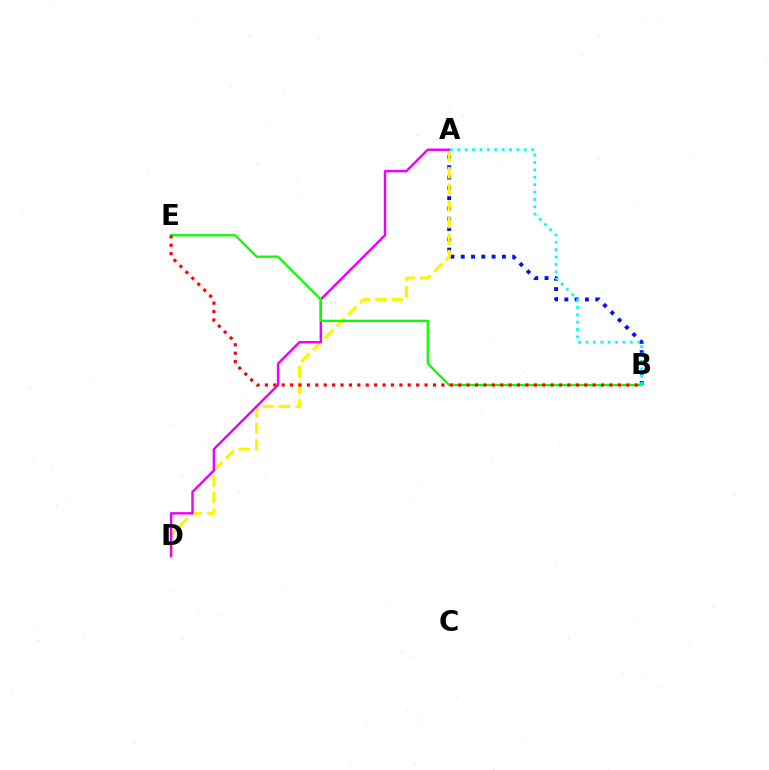{('A', 'B'): [{'color': '#0010ff', 'line_style': 'dotted', 'thickness': 2.8}, {'color': '#00fff6', 'line_style': 'dotted', 'thickness': 2.01}], ('A', 'D'): [{'color': '#fcf500', 'line_style': 'dashed', 'thickness': 2.25}, {'color': '#ee00ff', 'line_style': 'solid', 'thickness': 1.75}], ('B', 'E'): [{'color': '#08ff00', 'line_style': 'solid', 'thickness': 1.66}, {'color': '#ff0000', 'line_style': 'dotted', 'thickness': 2.28}]}